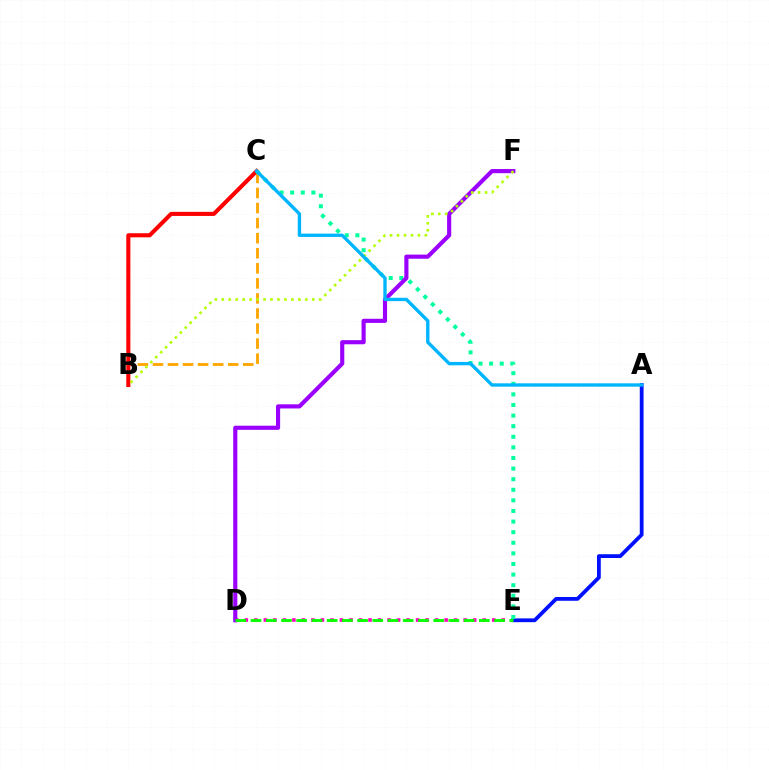{('B', 'C'): [{'color': '#ffa500', 'line_style': 'dashed', 'thickness': 2.05}, {'color': '#ff0000', 'line_style': 'solid', 'thickness': 2.94}], ('D', 'E'): [{'color': '#ff00bd', 'line_style': 'dotted', 'thickness': 2.59}, {'color': '#08ff00', 'line_style': 'dashed', 'thickness': 2.07}], ('A', 'E'): [{'color': '#0010ff', 'line_style': 'solid', 'thickness': 2.72}], ('C', 'E'): [{'color': '#00ff9d', 'line_style': 'dotted', 'thickness': 2.88}], ('D', 'F'): [{'color': '#9b00ff', 'line_style': 'solid', 'thickness': 2.98}], ('B', 'F'): [{'color': '#b3ff00', 'line_style': 'dotted', 'thickness': 1.89}], ('A', 'C'): [{'color': '#00b5ff', 'line_style': 'solid', 'thickness': 2.42}]}